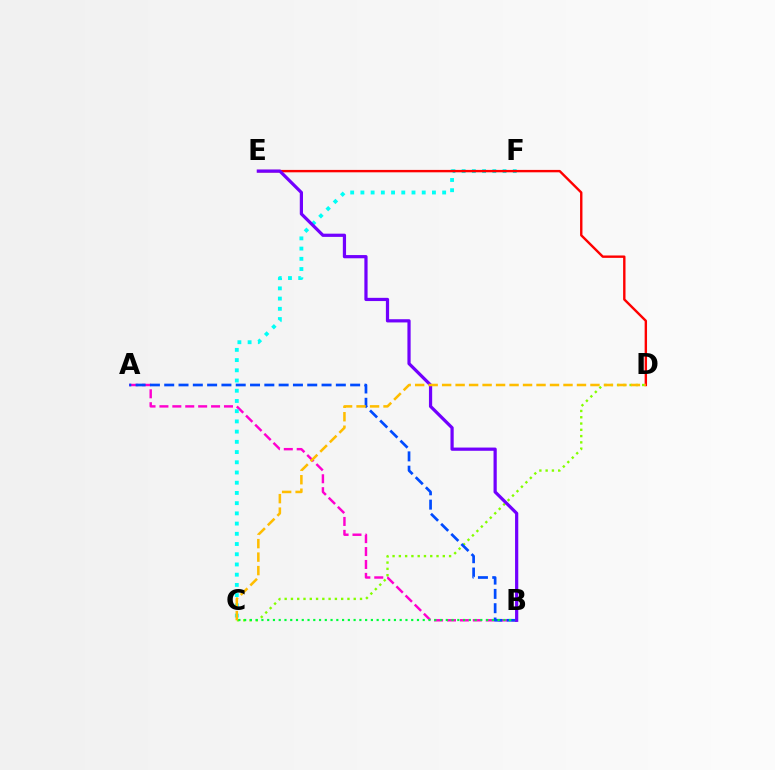{('A', 'B'): [{'color': '#ff00cf', 'line_style': 'dashed', 'thickness': 1.75}, {'color': '#004bff', 'line_style': 'dashed', 'thickness': 1.94}], ('C', 'D'): [{'color': '#84ff00', 'line_style': 'dotted', 'thickness': 1.71}, {'color': '#ffbd00', 'line_style': 'dashed', 'thickness': 1.83}], ('C', 'F'): [{'color': '#00fff6', 'line_style': 'dotted', 'thickness': 2.78}], ('B', 'C'): [{'color': '#00ff39', 'line_style': 'dotted', 'thickness': 1.57}], ('D', 'E'): [{'color': '#ff0000', 'line_style': 'solid', 'thickness': 1.73}], ('B', 'E'): [{'color': '#7200ff', 'line_style': 'solid', 'thickness': 2.32}]}